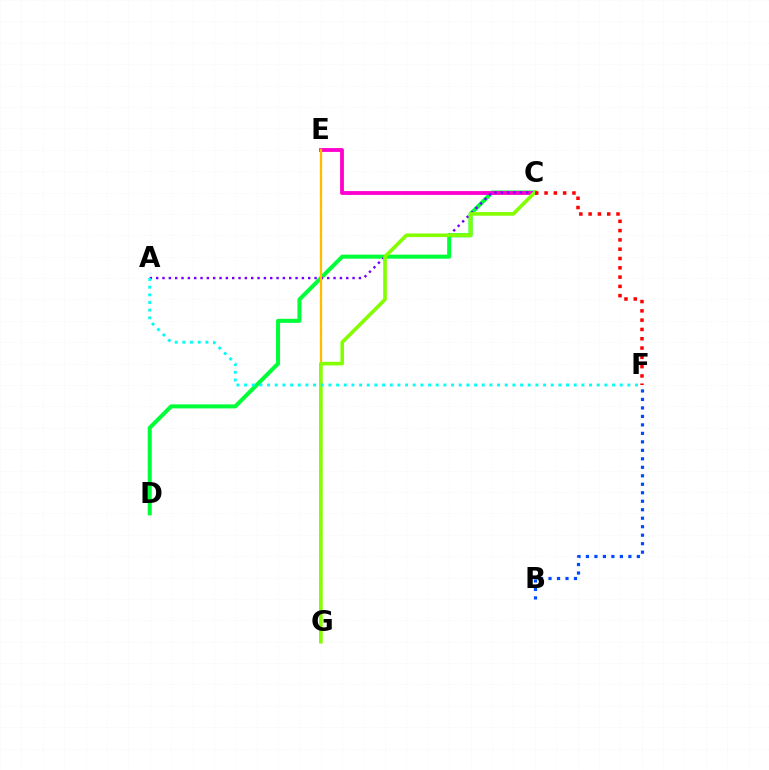{('C', 'D'): [{'color': '#00ff39', 'line_style': 'solid', 'thickness': 2.9}], ('C', 'E'): [{'color': '#ff00cf', 'line_style': 'solid', 'thickness': 2.75}], ('A', 'C'): [{'color': '#7200ff', 'line_style': 'dotted', 'thickness': 1.72}], ('E', 'G'): [{'color': '#ffbd00', 'line_style': 'solid', 'thickness': 1.67}], ('C', 'G'): [{'color': '#84ff00', 'line_style': 'solid', 'thickness': 2.61}], ('A', 'F'): [{'color': '#00fff6', 'line_style': 'dotted', 'thickness': 2.08}], ('C', 'F'): [{'color': '#ff0000', 'line_style': 'dotted', 'thickness': 2.53}], ('B', 'F'): [{'color': '#004bff', 'line_style': 'dotted', 'thickness': 2.31}]}